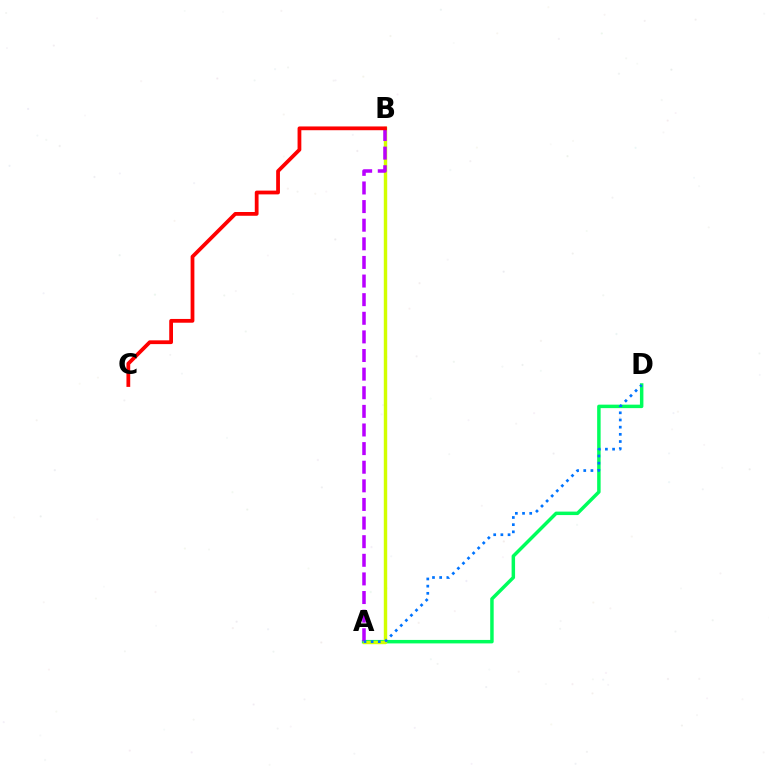{('A', 'D'): [{'color': '#00ff5c', 'line_style': 'solid', 'thickness': 2.5}, {'color': '#0074ff', 'line_style': 'dotted', 'thickness': 1.95}], ('A', 'B'): [{'color': '#d1ff00', 'line_style': 'solid', 'thickness': 2.46}, {'color': '#b900ff', 'line_style': 'dashed', 'thickness': 2.53}], ('B', 'C'): [{'color': '#ff0000', 'line_style': 'solid', 'thickness': 2.72}]}